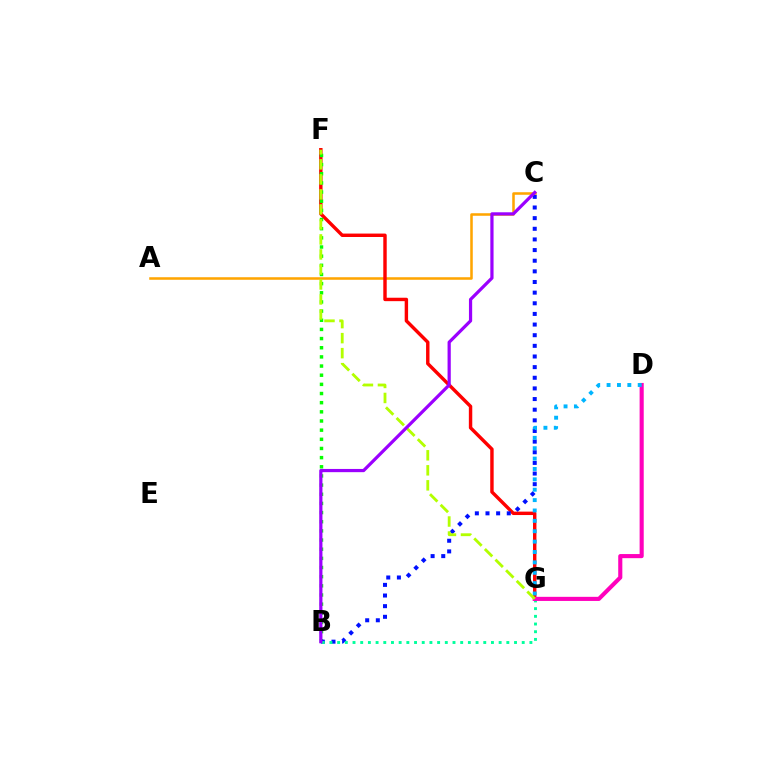{('A', 'C'): [{'color': '#ffa500', 'line_style': 'solid', 'thickness': 1.83}], ('F', 'G'): [{'color': '#ff0000', 'line_style': 'solid', 'thickness': 2.46}, {'color': '#b3ff00', 'line_style': 'dashed', 'thickness': 2.04}], ('B', 'F'): [{'color': '#08ff00', 'line_style': 'dotted', 'thickness': 2.49}], ('B', 'C'): [{'color': '#0010ff', 'line_style': 'dotted', 'thickness': 2.89}, {'color': '#9b00ff', 'line_style': 'solid', 'thickness': 2.32}], ('B', 'G'): [{'color': '#00ff9d', 'line_style': 'dotted', 'thickness': 2.09}], ('D', 'G'): [{'color': '#ff00bd', 'line_style': 'solid', 'thickness': 2.96}, {'color': '#00b5ff', 'line_style': 'dotted', 'thickness': 2.82}]}